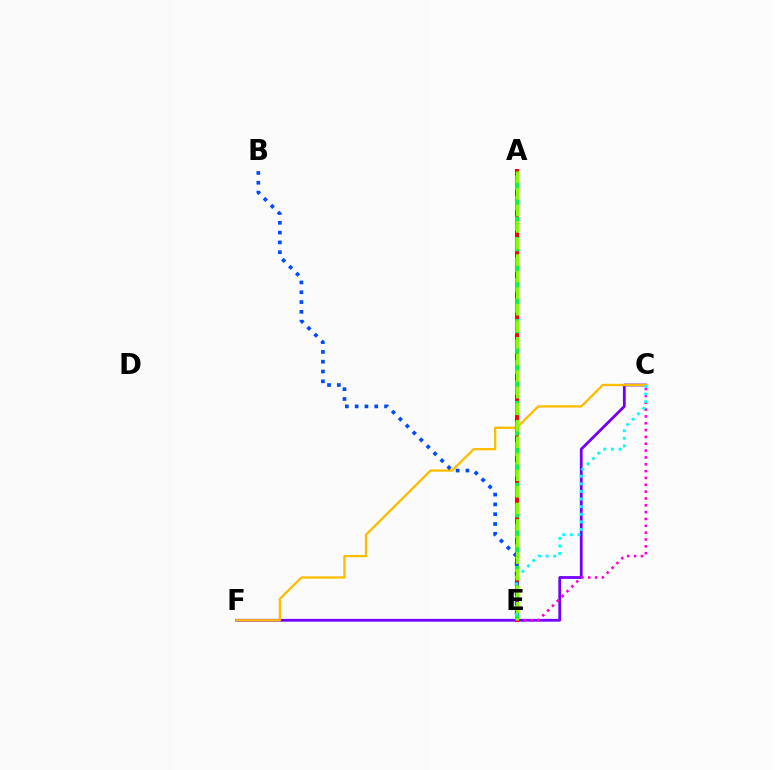{('C', 'F'): [{'color': '#7200ff', 'line_style': 'solid', 'thickness': 2.01}, {'color': '#ffbd00', 'line_style': 'solid', 'thickness': 1.67}], ('C', 'E'): [{'color': '#ff00cf', 'line_style': 'dotted', 'thickness': 1.86}, {'color': '#00fff6', 'line_style': 'dotted', 'thickness': 2.07}], ('A', 'E'): [{'color': '#ff0000', 'line_style': 'solid', 'thickness': 2.91}, {'color': '#00ff39', 'line_style': 'dashed', 'thickness': 2.78}, {'color': '#84ff00', 'line_style': 'dashed', 'thickness': 2.25}], ('B', 'E'): [{'color': '#004bff', 'line_style': 'dotted', 'thickness': 2.66}]}